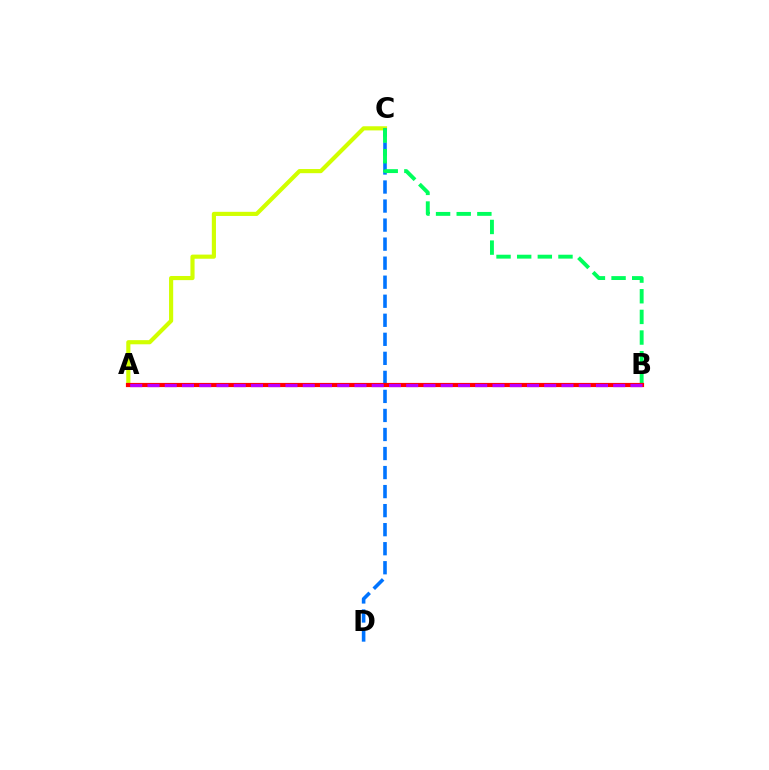{('A', 'C'): [{'color': '#d1ff00', 'line_style': 'solid', 'thickness': 2.98}], ('C', 'D'): [{'color': '#0074ff', 'line_style': 'dashed', 'thickness': 2.59}], ('B', 'C'): [{'color': '#00ff5c', 'line_style': 'dashed', 'thickness': 2.81}], ('A', 'B'): [{'color': '#ff0000', 'line_style': 'solid', 'thickness': 3.0}, {'color': '#b900ff', 'line_style': 'dashed', 'thickness': 2.34}]}